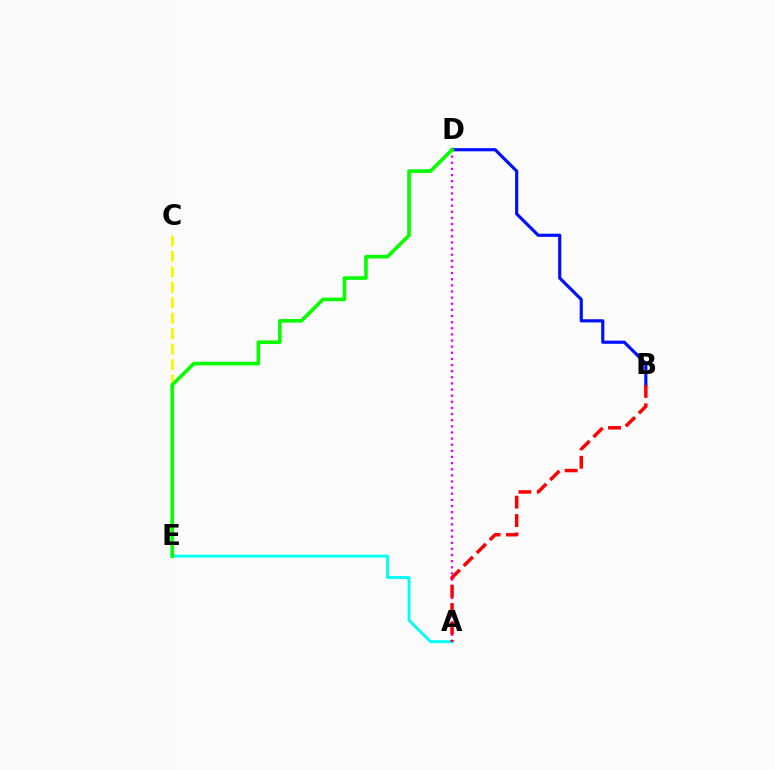{('C', 'E'): [{'color': '#fcf500', 'line_style': 'dashed', 'thickness': 2.1}], ('A', 'E'): [{'color': '#00fff6', 'line_style': 'solid', 'thickness': 2.06}], ('A', 'D'): [{'color': '#ee00ff', 'line_style': 'dotted', 'thickness': 1.67}], ('B', 'D'): [{'color': '#0010ff', 'line_style': 'solid', 'thickness': 2.28}], ('A', 'B'): [{'color': '#ff0000', 'line_style': 'dashed', 'thickness': 2.5}], ('D', 'E'): [{'color': '#08ff00', 'line_style': 'solid', 'thickness': 2.61}]}